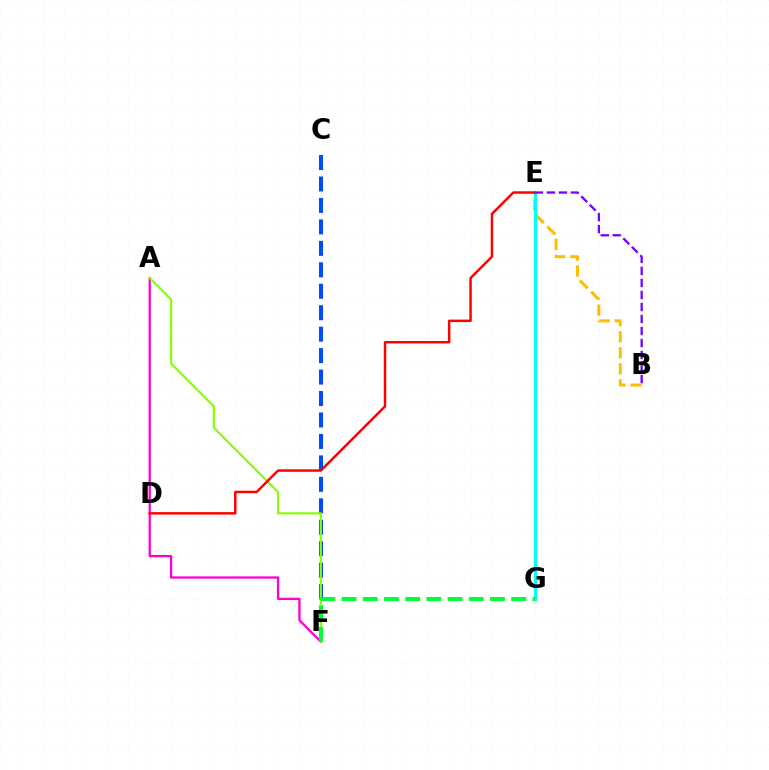{('C', 'F'): [{'color': '#004bff', 'line_style': 'dashed', 'thickness': 2.91}], ('A', 'F'): [{'color': '#ff00cf', 'line_style': 'solid', 'thickness': 1.65}, {'color': '#84ff00', 'line_style': 'solid', 'thickness': 1.54}], ('B', 'E'): [{'color': '#ffbd00', 'line_style': 'dashed', 'thickness': 2.17}, {'color': '#7200ff', 'line_style': 'dashed', 'thickness': 1.63}], ('E', 'G'): [{'color': '#00fff6', 'line_style': 'solid', 'thickness': 2.17}], ('F', 'G'): [{'color': '#00ff39', 'line_style': 'dashed', 'thickness': 2.88}], ('D', 'E'): [{'color': '#ff0000', 'line_style': 'solid', 'thickness': 1.78}]}